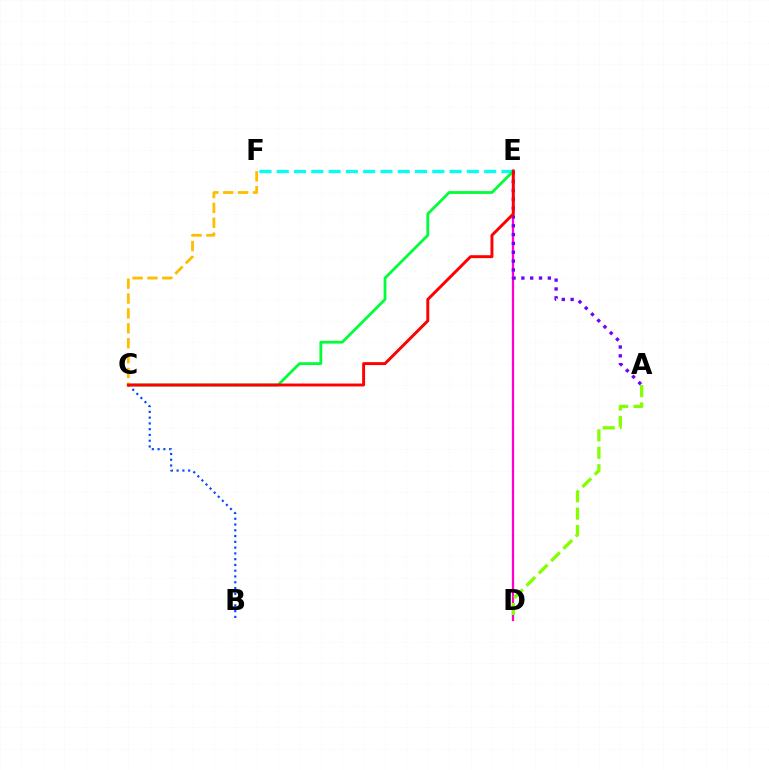{('D', 'E'): [{'color': '#ff00cf', 'line_style': 'solid', 'thickness': 1.63}], ('B', 'C'): [{'color': '#004bff', 'line_style': 'dotted', 'thickness': 1.57}], ('E', 'F'): [{'color': '#00fff6', 'line_style': 'dashed', 'thickness': 2.35}], ('A', 'E'): [{'color': '#7200ff', 'line_style': 'dotted', 'thickness': 2.4}], ('C', 'E'): [{'color': '#00ff39', 'line_style': 'solid', 'thickness': 2.01}, {'color': '#ff0000', 'line_style': 'solid', 'thickness': 2.11}], ('C', 'F'): [{'color': '#ffbd00', 'line_style': 'dashed', 'thickness': 2.02}], ('A', 'D'): [{'color': '#84ff00', 'line_style': 'dashed', 'thickness': 2.37}]}